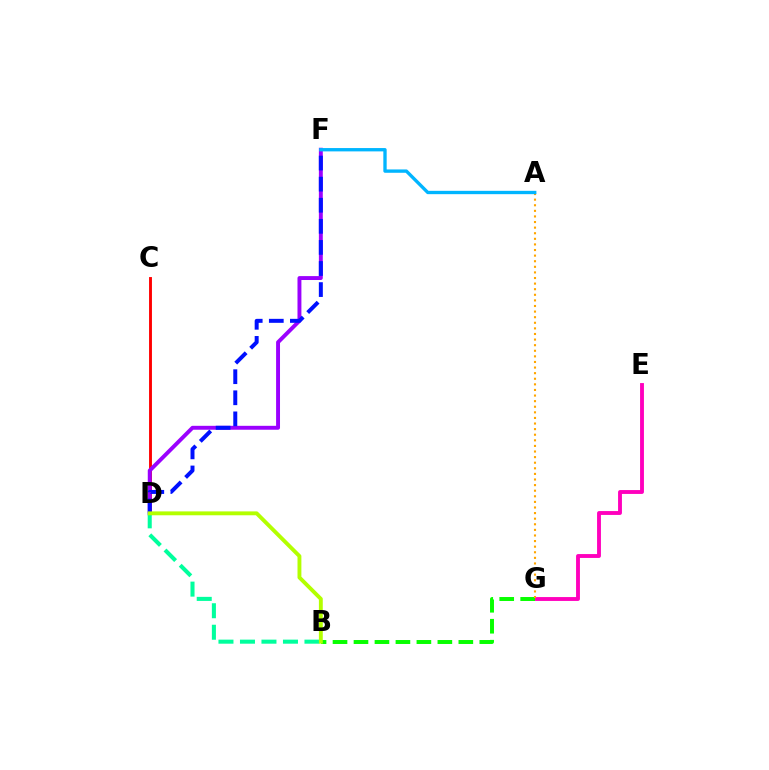{('E', 'G'): [{'color': '#ff00bd', 'line_style': 'solid', 'thickness': 2.78}], ('B', 'G'): [{'color': '#08ff00', 'line_style': 'dashed', 'thickness': 2.85}], ('A', 'G'): [{'color': '#ffa500', 'line_style': 'dotted', 'thickness': 1.52}], ('C', 'D'): [{'color': '#ff0000', 'line_style': 'solid', 'thickness': 2.07}], ('D', 'F'): [{'color': '#9b00ff', 'line_style': 'solid', 'thickness': 2.82}, {'color': '#0010ff', 'line_style': 'dashed', 'thickness': 2.86}], ('A', 'F'): [{'color': '#00b5ff', 'line_style': 'solid', 'thickness': 2.4}], ('B', 'D'): [{'color': '#00ff9d', 'line_style': 'dashed', 'thickness': 2.92}, {'color': '#b3ff00', 'line_style': 'solid', 'thickness': 2.79}]}